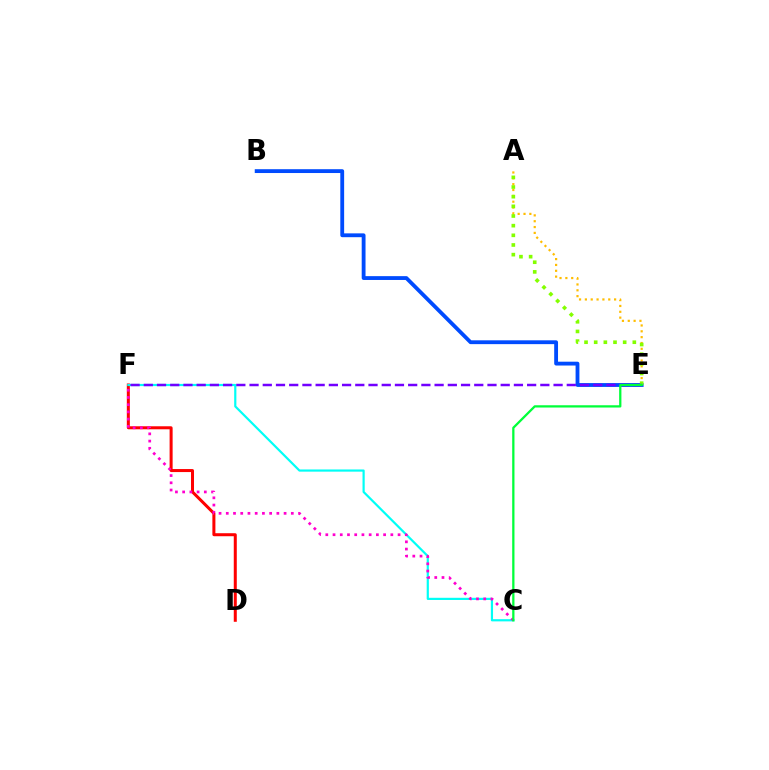{('B', 'E'): [{'color': '#004bff', 'line_style': 'solid', 'thickness': 2.76}], ('D', 'F'): [{'color': '#ff0000', 'line_style': 'solid', 'thickness': 2.17}], ('C', 'F'): [{'color': '#00fff6', 'line_style': 'solid', 'thickness': 1.58}, {'color': '#ff00cf', 'line_style': 'dotted', 'thickness': 1.96}], ('A', 'E'): [{'color': '#ffbd00', 'line_style': 'dotted', 'thickness': 1.59}, {'color': '#84ff00', 'line_style': 'dotted', 'thickness': 2.62}], ('E', 'F'): [{'color': '#7200ff', 'line_style': 'dashed', 'thickness': 1.8}], ('C', 'E'): [{'color': '#00ff39', 'line_style': 'solid', 'thickness': 1.63}]}